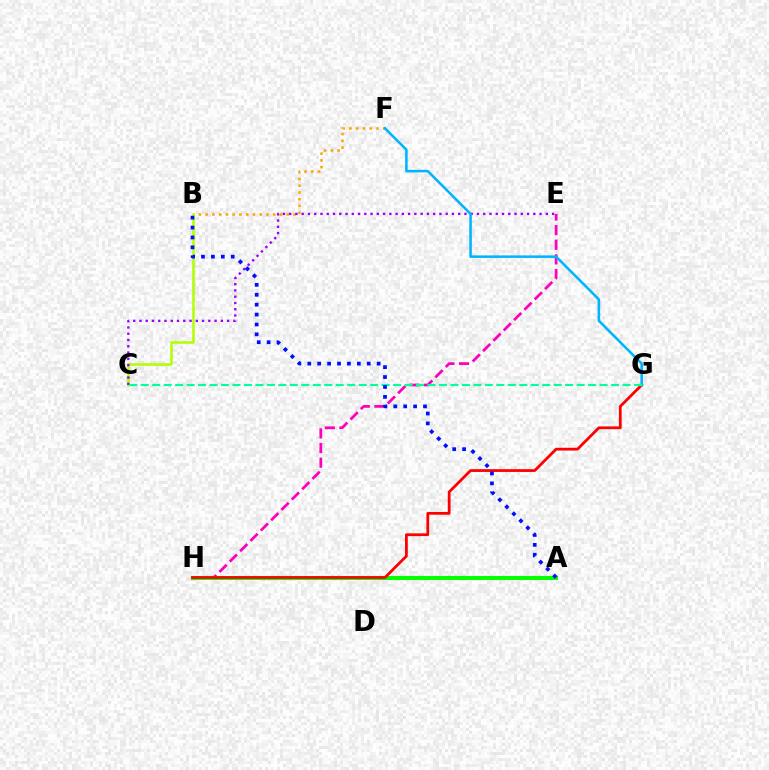{('B', 'F'): [{'color': '#ffa500', 'line_style': 'dotted', 'thickness': 1.84}], ('B', 'C'): [{'color': '#b3ff00', 'line_style': 'solid', 'thickness': 1.83}], ('E', 'H'): [{'color': '#ff00bd', 'line_style': 'dashed', 'thickness': 1.99}], ('A', 'H'): [{'color': '#08ff00', 'line_style': 'solid', 'thickness': 2.91}], ('C', 'E'): [{'color': '#9b00ff', 'line_style': 'dotted', 'thickness': 1.7}], ('G', 'H'): [{'color': '#ff0000', 'line_style': 'solid', 'thickness': 1.99}], ('F', 'G'): [{'color': '#00b5ff', 'line_style': 'solid', 'thickness': 1.84}], ('C', 'G'): [{'color': '#00ff9d', 'line_style': 'dashed', 'thickness': 1.56}], ('A', 'B'): [{'color': '#0010ff', 'line_style': 'dotted', 'thickness': 2.69}]}